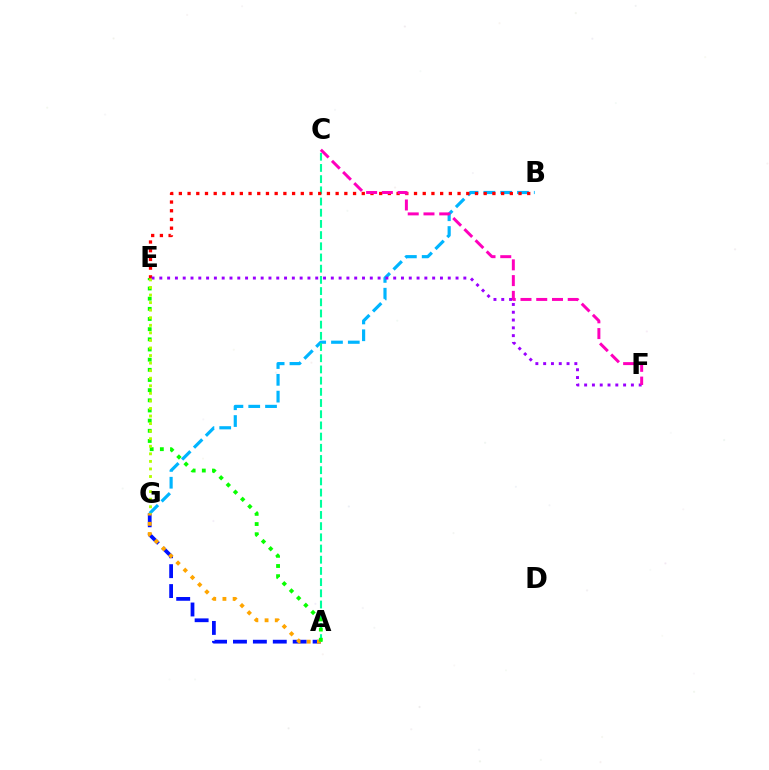{('A', 'G'): [{'color': '#0010ff', 'line_style': 'dashed', 'thickness': 2.7}, {'color': '#ffa500', 'line_style': 'dotted', 'thickness': 2.77}], ('B', 'G'): [{'color': '#00b5ff', 'line_style': 'dashed', 'thickness': 2.28}], ('A', 'C'): [{'color': '#00ff9d', 'line_style': 'dashed', 'thickness': 1.52}], ('A', 'E'): [{'color': '#08ff00', 'line_style': 'dotted', 'thickness': 2.76}], ('B', 'E'): [{'color': '#ff0000', 'line_style': 'dotted', 'thickness': 2.37}], ('E', 'F'): [{'color': '#9b00ff', 'line_style': 'dotted', 'thickness': 2.12}], ('C', 'F'): [{'color': '#ff00bd', 'line_style': 'dashed', 'thickness': 2.14}], ('E', 'G'): [{'color': '#b3ff00', 'line_style': 'dotted', 'thickness': 2.05}]}